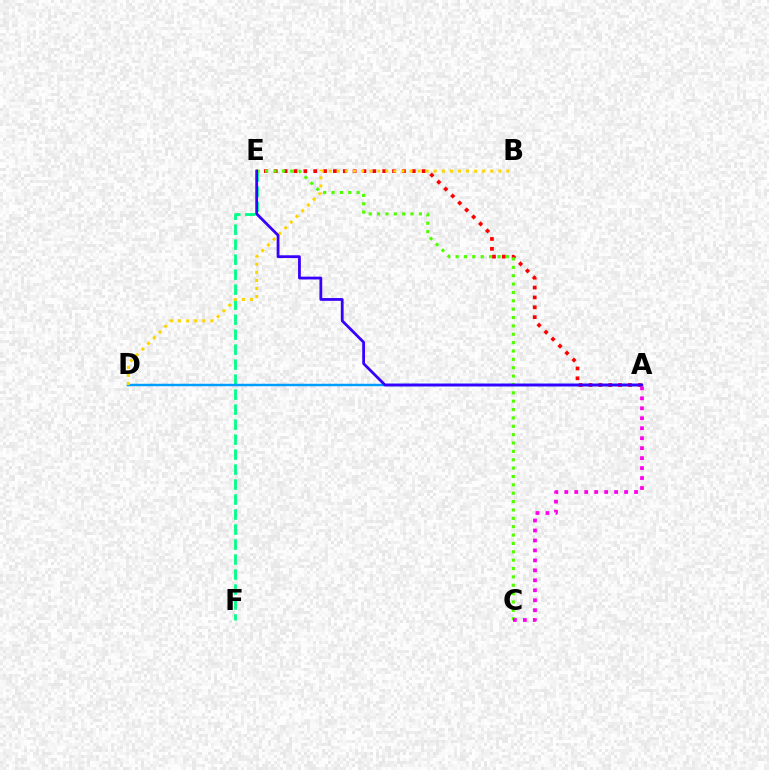{('E', 'F'): [{'color': '#00ff86', 'line_style': 'dashed', 'thickness': 2.04}], ('A', 'D'): [{'color': '#009eff', 'line_style': 'solid', 'thickness': 1.77}], ('A', 'E'): [{'color': '#ff0000', 'line_style': 'dotted', 'thickness': 2.68}, {'color': '#3700ff', 'line_style': 'solid', 'thickness': 2.0}], ('C', 'E'): [{'color': '#4fff00', 'line_style': 'dotted', 'thickness': 2.27}], ('A', 'C'): [{'color': '#ff00ed', 'line_style': 'dotted', 'thickness': 2.71}], ('B', 'D'): [{'color': '#ffd500', 'line_style': 'dotted', 'thickness': 2.19}]}